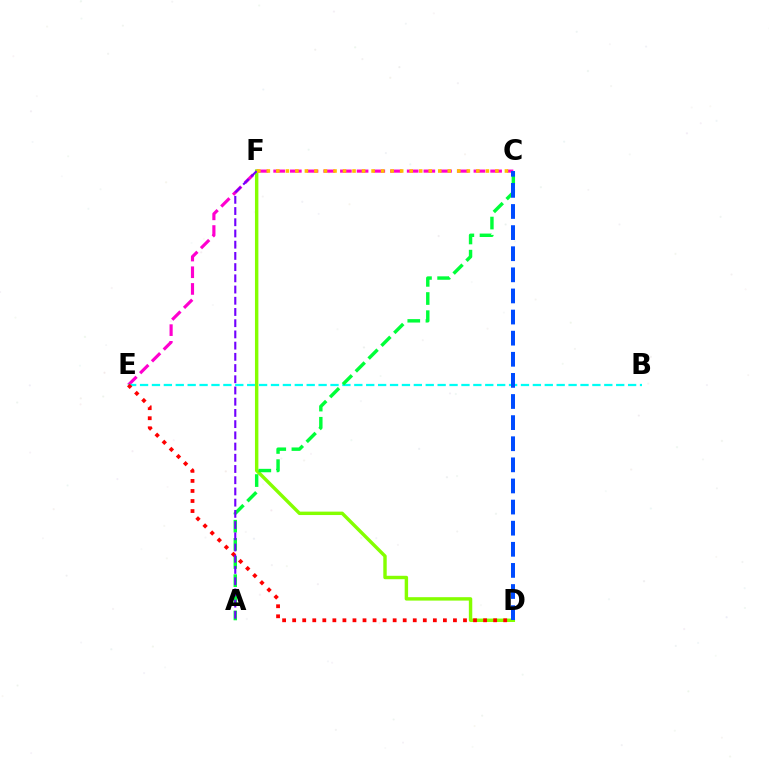{('C', 'E'): [{'color': '#ff00cf', 'line_style': 'dashed', 'thickness': 2.27}], ('B', 'E'): [{'color': '#00fff6', 'line_style': 'dashed', 'thickness': 1.62}], ('D', 'F'): [{'color': '#84ff00', 'line_style': 'solid', 'thickness': 2.46}], ('A', 'C'): [{'color': '#00ff39', 'line_style': 'dashed', 'thickness': 2.47}], ('D', 'E'): [{'color': '#ff0000', 'line_style': 'dotted', 'thickness': 2.73}], ('A', 'F'): [{'color': '#7200ff', 'line_style': 'dashed', 'thickness': 1.52}], ('C', 'F'): [{'color': '#ffbd00', 'line_style': 'dotted', 'thickness': 2.59}], ('C', 'D'): [{'color': '#004bff', 'line_style': 'dashed', 'thickness': 2.87}]}